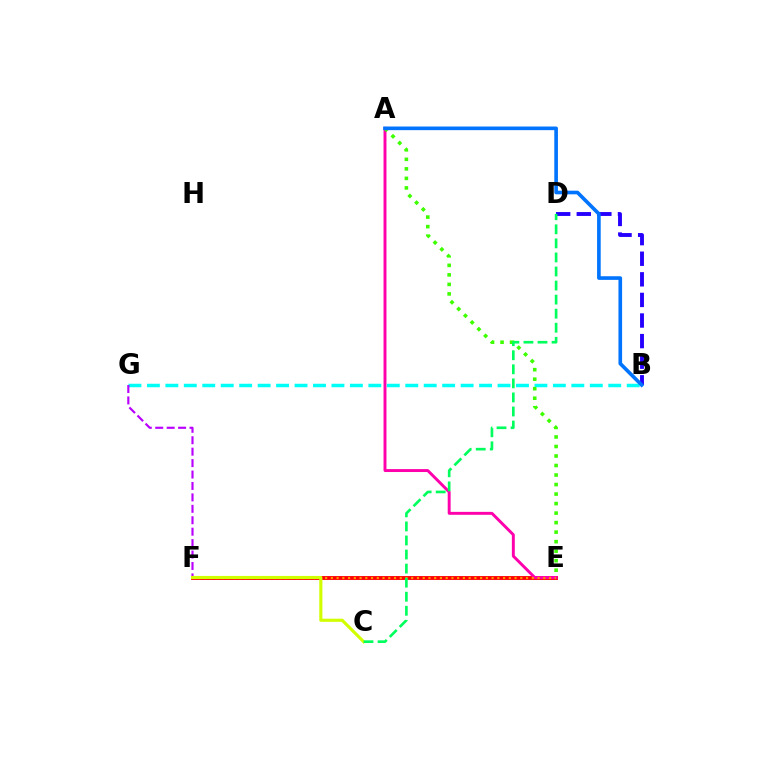{('E', 'F'): [{'color': '#ff0000', 'line_style': 'solid', 'thickness': 2.79}, {'color': '#ff9400', 'line_style': 'dotted', 'thickness': 1.56}], ('A', 'E'): [{'color': '#ff00ac', 'line_style': 'solid', 'thickness': 2.1}, {'color': '#3dff00', 'line_style': 'dotted', 'thickness': 2.59}], ('B', 'D'): [{'color': '#2500ff', 'line_style': 'dashed', 'thickness': 2.8}], ('B', 'G'): [{'color': '#00fff6', 'line_style': 'dashed', 'thickness': 2.51}], ('F', 'G'): [{'color': '#b900ff', 'line_style': 'dashed', 'thickness': 1.55}], ('C', 'F'): [{'color': '#d1ff00', 'line_style': 'solid', 'thickness': 2.25}], ('C', 'D'): [{'color': '#00ff5c', 'line_style': 'dashed', 'thickness': 1.91}], ('A', 'B'): [{'color': '#0074ff', 'line_style': 'solid', 'thickness': 2.62}]}